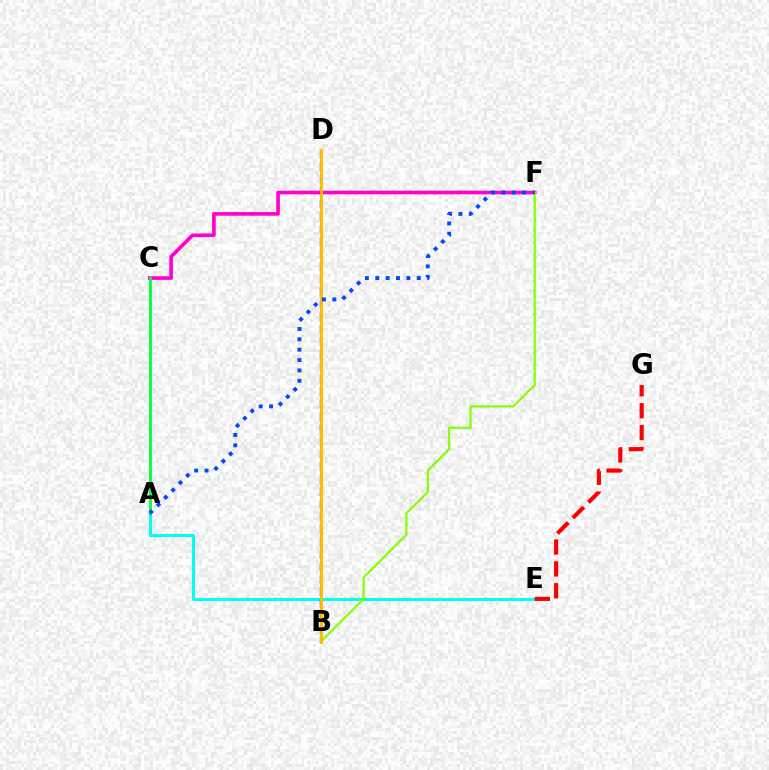{('C', 'F'): [{'color': '#ff00cf', 'line_style': 'solid', 'thickness': 2.62}], ('A', 'E'): [{'color': '#00fff6', 'line_style': 'solid', 'thickness': 2.23}], ('B', 'D'): [{'color': '#7200ff', 'line_style': 'dashed', 'thickness': 1.7}, {'color': '#ffbd00', 'line_style': 'solid', 'thickness': 2.11}], ('A', 'C'): [{'color': '#00ff39', 'line_style': 'solid', 'thickness': 2.03}], ('B', 'F'): [{'color': '#84ff00', 'line_style': 'solid', 'thickness': 1.57}], ('A', 'F'): [{'color': '#004bff', 'line_style': 'dotted', 'thickness': 2.82}], ('E', 'G'): [{'color': '#ff0000', 'line_style': 'dashed', 'thickness': 2.97}]}